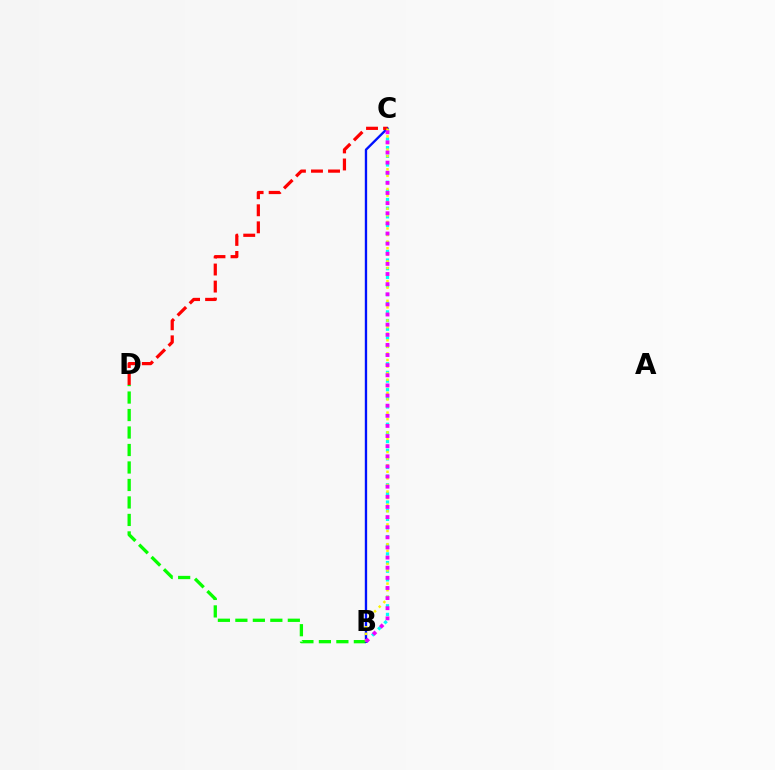{('B', 'D'): [{'color': '#08ff00', 'line_style': 'dashed', 'thickness': 2.38}], ('B', 'C'): [{'color': '#00fff6', 'line_style': 'dotted', 'thickness': 2.35}, {'color': '#0010ff', 'line_style': 'solid', 'thickness': 1.69}, {'color': '#fcf500', 'line_style': 'dotted', 'thickness': 1.79}, {'color': '#ee00ff', 'line_style': 'dotted', 'thickness': 2.75}], ('C', 'D'): [{'color': '#ff0000', 'line_style': 'dashed', 'thickness': 2.32}]}